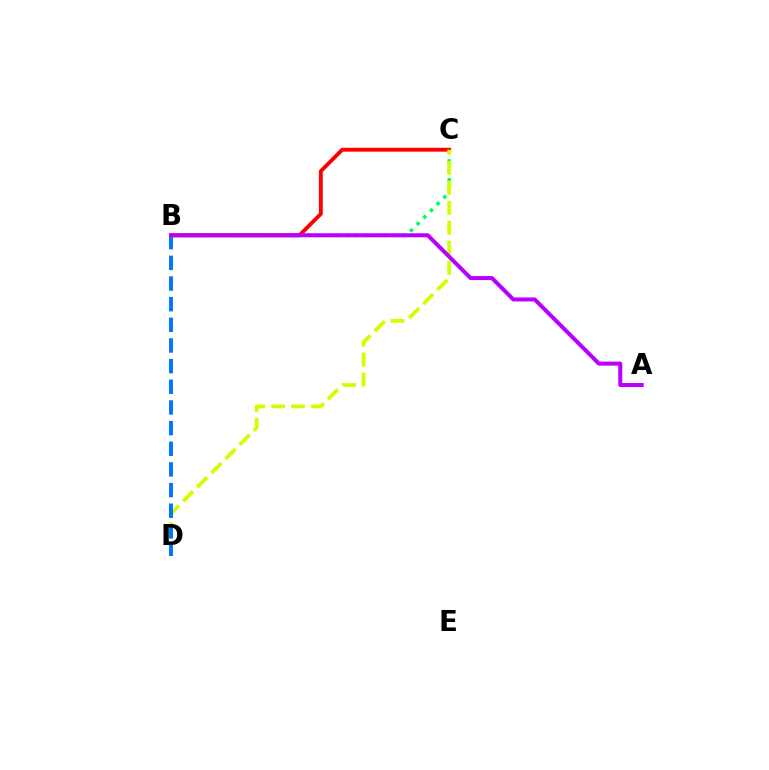{('B', 'C'): [{'color': '#00ff5c', 'line_style': 'dotted', 'thickness': 2.57}, {'color': '#ff0000', 'line_style': 'solid', 'thickness': 2.79}], ('C', 'D'): [{'color': '#d1ff00', 'line_style': 'dashed', 'thickness': 2.71}], ('B', 'D'): [{'color': '#0074ff', 'line_style': 'dashed', 'thickness': 2.81}], ('A', 'B'): [{'color': '#b900ff', 'line_style': 'solid', 'thickness': 2.9}]}